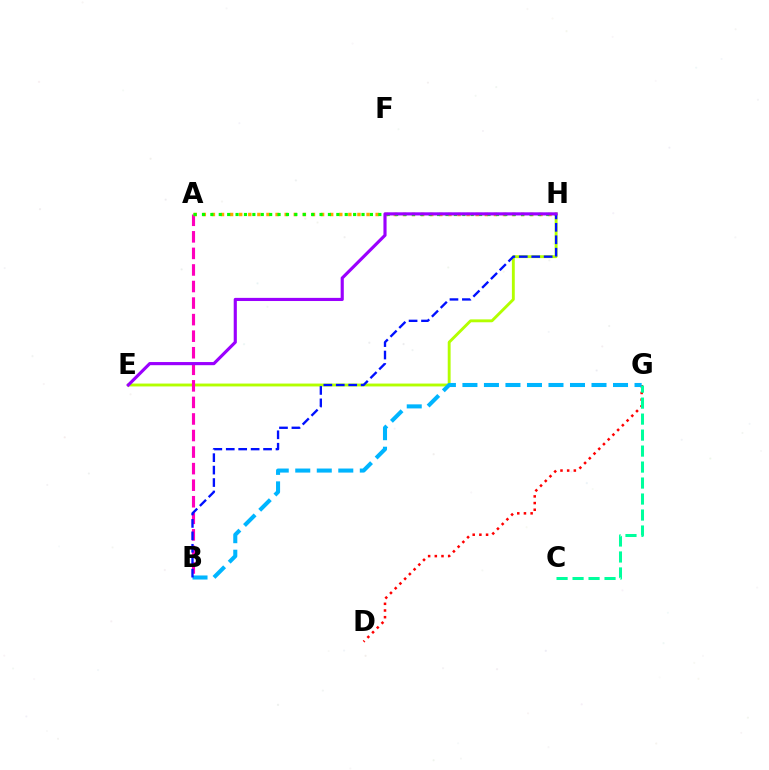{('D', 'G'): [{'color': '#ff0000', 'line_style': 'dotted', 'thickness': 1.81}], ('E', 'H'): [{'color': '#b3ff00', 'line_style': 'solid', 'thickness': 2.07}, {'color': '#9b00ff', 'line_style': 'solid', 'thickness': 2.26}], ('A', 'B'): [{'color': '#ff00bd', 'line_style': 'dashed', 'thickness': 2.25}], ('A', 'H'): [{'color': '#ffa500', 'line_style': 'dotted', 'thickness': 2.47}, {'color': '#08ff00', 'line_style': 'dotted', 'thickness': 2.28}], ('B', 'G'): [{'color': '#00b5ff', 'line_style': 'dashed', 'thickness': 2.92}], ('B', 'H'): [{'color': '#0010ff', 'line_style': 'dashed', 'thickness': 1.69}], ('C', 'G'): [{'color': '#00ff9d', 'line_style': 'dashed', 'thickness': 2.17}]}